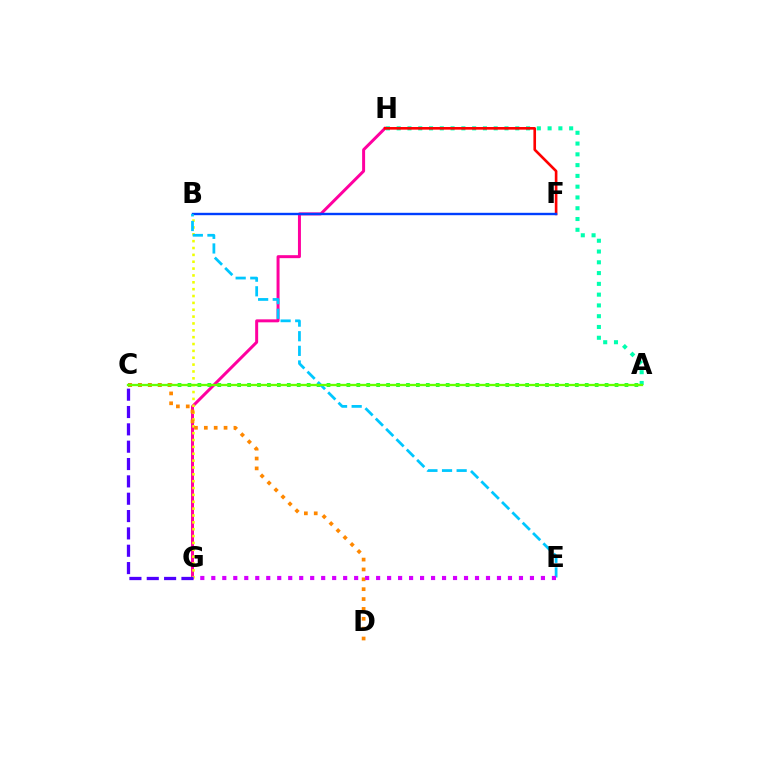{('G', 'H'): [{'color': '#ff00a0', 'line_style': 'solid', 'thickness': 2.15}], ('A', 'H'): [{'color': '#00ffaf', 'line_style': 'dotted', 'thickness': 2.93}], ('A', 'C'): [{'color': '#00ff27', 'line_style': 'dotted', 'thickness': 2.7}, {'color': '#66ff00', 'line_style': 'solid', 'thickness': 1.65}], ('B', 'G'): [{'color': '#eeff00', 'line_style': 'dotted', 'thickness': 1.86}], ('F', 'H'): [{'color': '#ff0000', 'line_style': 'solid', 'thickness': 1.9}], ('B', 'F'): [{'color': '#003fff', 'line_style': 'solid', 'thickness': 1.72}], ('B', 'E'): [{'color': '#00c7ff', 'line_style': 'dashed', 'thickness': 1.99}], ('C', 'D'): [{'color': '#ff8800', 'line_style': 'dotted', 'thickness': 2.68}], ('C', 'G'): [{'color': '#4f00ff', 'line_style': 'dashed', 'thickness': 2.36}], ('E', 'G'): [{'color': '#d600ff', 'line_style': 'dotted', 'thickness': 2.99}]}